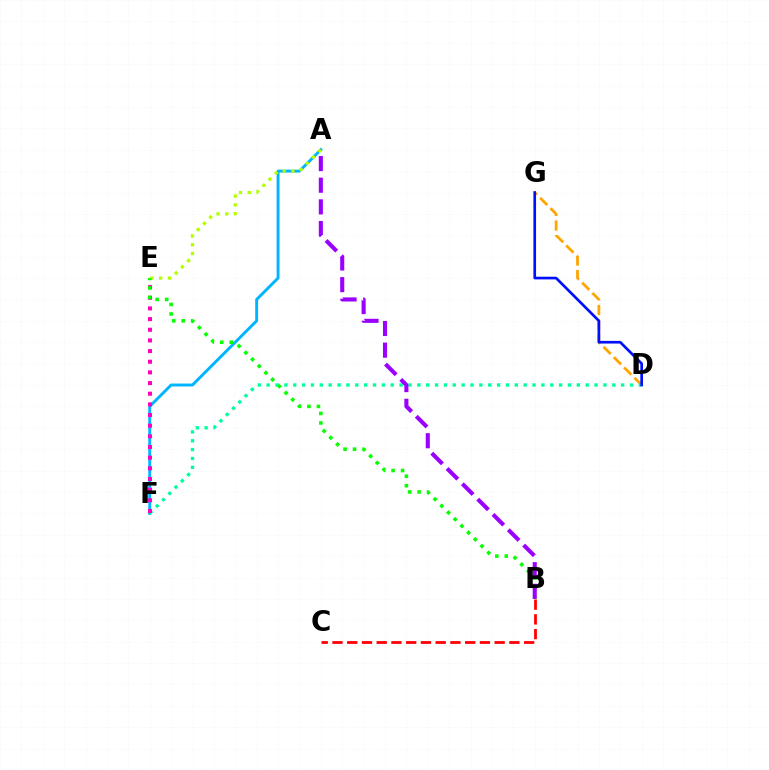{('A', 'F'): [{'color': '#00b5ff', 'line_style': 'solid', 'thickness': 2.11}], ('D', 'G'): [{'color': '#ffa500', 'line_style': 'dashed', 'thickness': 1.98}, {'color': '#0010ff', 'line_style': 'solid', 'thickness': 1.93}], ('D', 'F'): [{'color': '#00ff9d', 'line_style': 'dotted', 'thickness': 2.41}], ('E', 'F'): [{'color': '#ff00bd', 'line_style': 'dotted', 'thickness': 2.9}], ('A', 'E'): [{'color': '#b3ff00', 'line_style': 'dotted', 'thickness': 2.38}], ('B', 'E'): [{'color': '#08ff00', 'line_style': 'dotted', 'thickness': 2.58}], ('B', 'C'): [{'color': '#ff0000', 'line_style': 'dashed', 'thickness': 2.0}], ('A', 'B'): [{'color': '#9b00ff', 'line_style': 'dashed', 'thickness': 2.94}]}